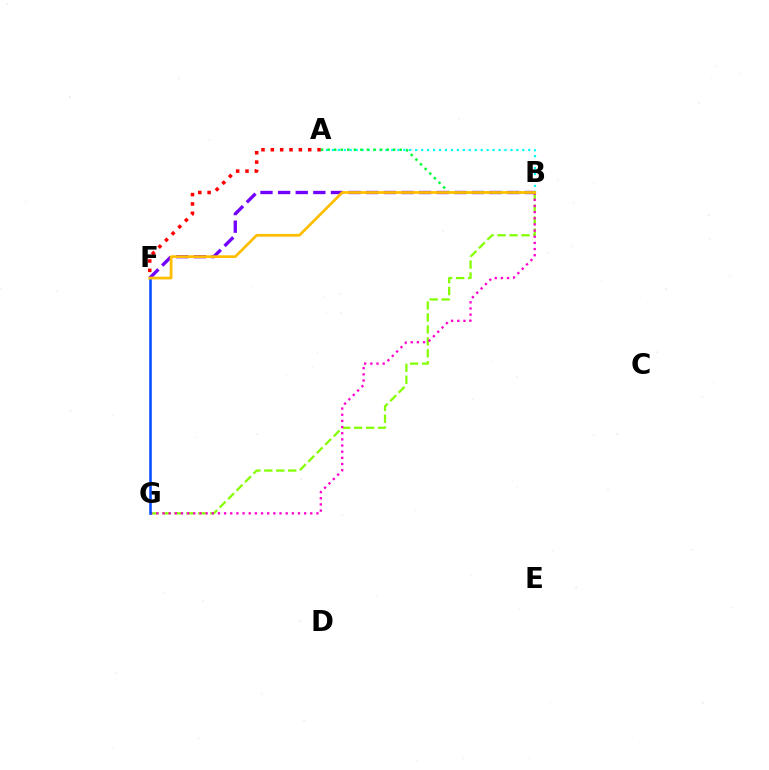{('B', 'F'): [{'color': '#7200ff', 'line_style': 'dashed', 'thickness': 2.39}, {'color': '#ffbd00', 'line_style': 'solid', 'thickness': 1.98}], ('B', 'G'): [{'color': '#84ff00', 'line_style': 'dashed', 'thickness': 1.62}, {'color': '#ff00cf', 'line_style': 'dotted', 'thickness': 1.67}], ('A', 'B'): [{'color': '#00fff6', 'line_style': 'dotted', 'thickness': 1.62}, {'color': '#00ff39', 'line_style': 'dotted', 'thickness': 1.78}], ('F', 'G'): [{'color': '#004bff', 'line_style': 'solid', 'thickness': 1.83}], ('A', 'F'): [{'color': '#ff0000', 'line_style': 'dotted', 'thickness': 2.54}]}